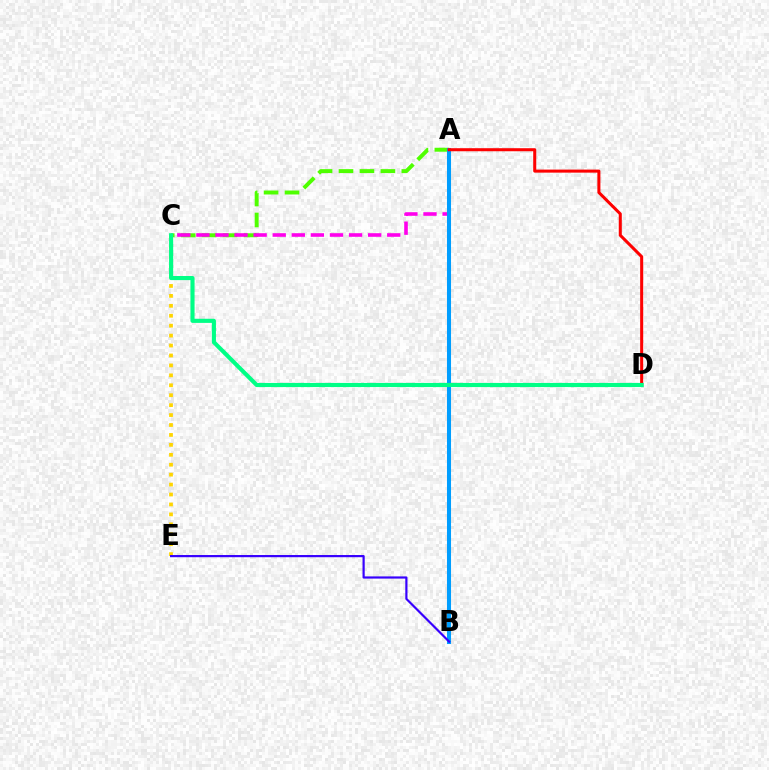{('A', 'C'): [{'color': '#4fff00', 'line_style': 'dashed', 'thickness': 2.85}, {'color': '#ff00ed', 'line_style': 'dashed', 'thickness': 2.59}], ('A', 'B'): [{'color': '#009eff', 'line_style': 'solid', 'thickness': 2.91}], ('A', 'D'): [{'color': '#ff0000', 'line_style': 'solid', 'thickness': 2.19}], ('C', 'E'): [{'color': '#ffd500', 'line_style': 'dotted', 'thickness': 2.7}], ('B', 'E'): [{'color': '#3700ff', 'line_style': 'solid', 'thickness': 1.58}], ('C', 'D'): [{'color': '#00ff86', 'line_style': 'solid', 'thickness': 2.96}]}